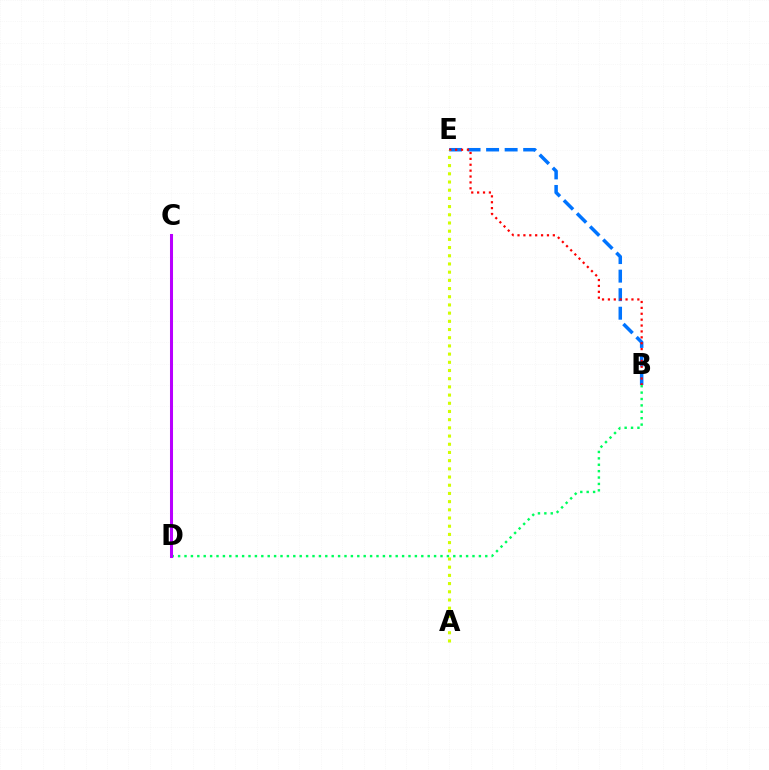{('B', 'D'): [{'color': '#00ff5c', 'line_style': 'dotted', 'thickness': 1.74}], ('C', 'D'): [{'color': '#b900ff', 'line_style': 'solid', 'thickness': 2.19}], ('B', 'E'): [{'color': '#0074ff', 'line_style': 'dashed', 'thickness': 2.52}, {'color': '#ff0000', 'line_style': 'dotted', 'thickness': 1.6}], ('A', 'E'): [{'color': '#d1ff00', 'line_style': 'dotted', 'thickness': 2.23}]}